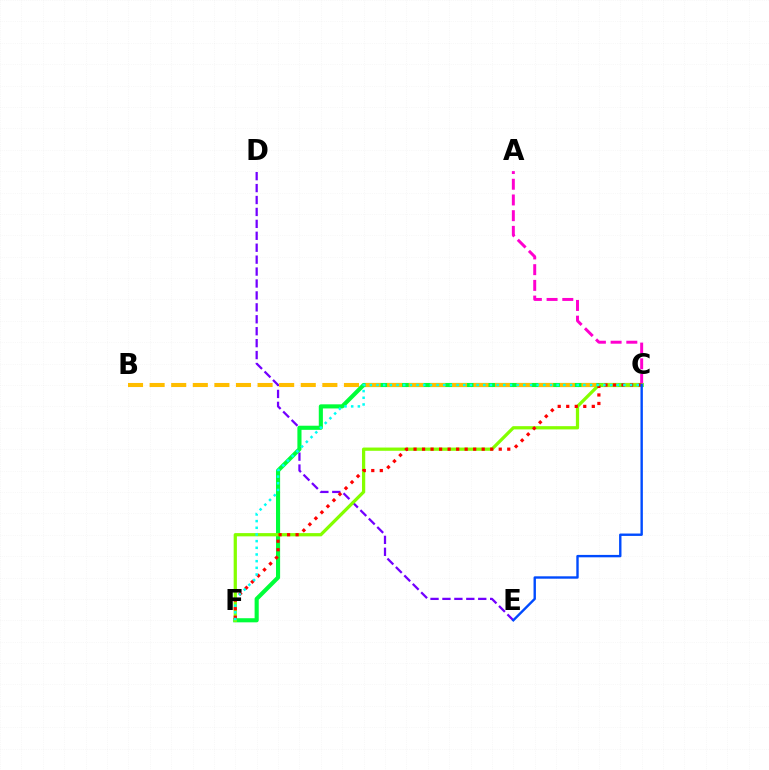{('D', 'E'): [{'color': '#7200ff', 'line_style': 'dashed', 'thickness': 1.62}], ('C', 'F'): [{'color': '#00ff39', 'line_style': 'solid', 'thickness': 2.96}, {'color': '#84ff00', 'line_style': 'solid', 'thickness': 2.34}, {'color': '#ff0000', 'line_style': 'dotted', 'thickness': 2.31}, {'color': '#00fff6', 'line_style': 'dotted', 'thickness': 1.81}], ('B', 'C'): [{'color': '#ffbd00', 'line_style': 'dashed', 'thickness': 2.93}], ('A', 'C'): [{'color': '#ff00cf', 'line_style': 'dashed', 'thickness': 2.13}], ('C', 'E'): [{'color': '#004bff', 'line_style': 'solid', 'thickness': 1.72}]}